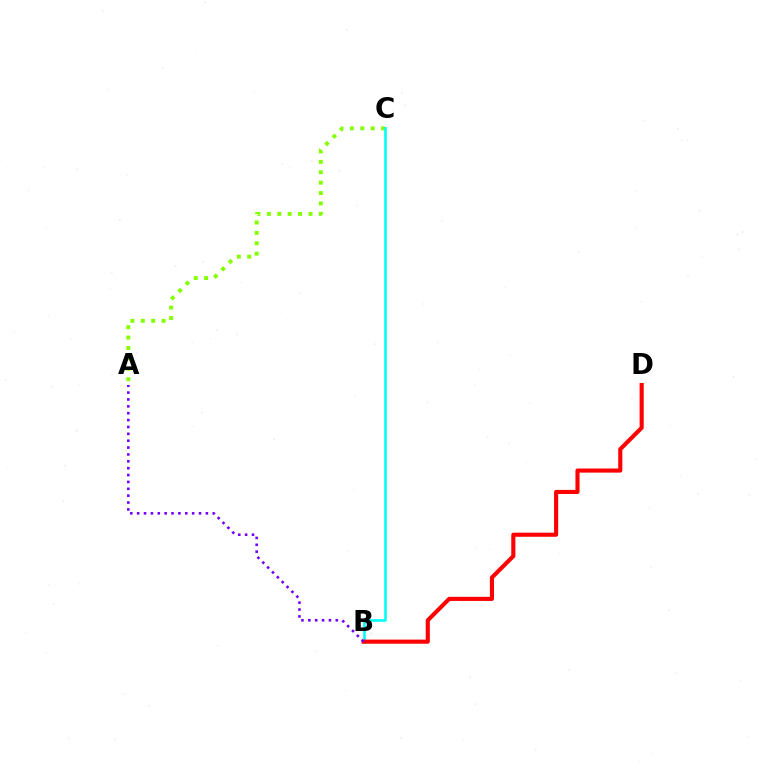{('A', 'C'): [{'color': '#84ff00', 'line_style': 'dotted', 'thickness': 2.83}], ('B', 'C'): [{'color': '#00fff6', 'line_style': 'solid', 'thickness': 1.87}], ('B', 'D'): [{'color': '#ff0000', 'line_style': 'solid', 'thickness': 2.95}], ('A', 'B'): [{'color': '#7200ff', 'line_style': 'dotted', 'thickness': 1.87}]}